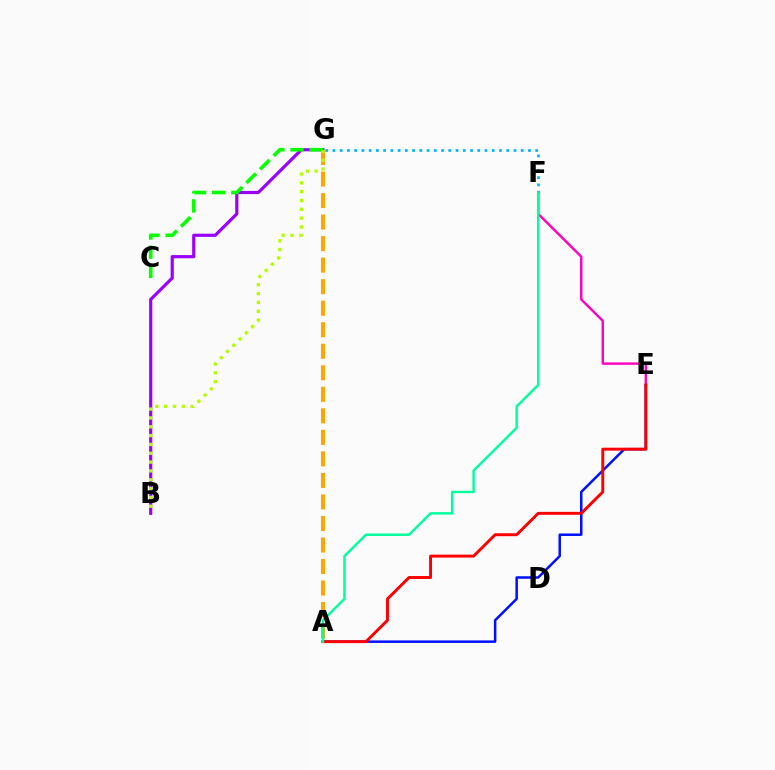{('B', 'G'): [{'color': '#9b00ff', 'line_style': 'solid', 'thickness': 2.28}, {'color': '#b3ff00', 'line_style': 'dotted', 'thickness': 2.4}], ('A', 'G'): [{'color': '#ffa500', 'line_style': 'dashed', 'thickness': 2.92}], ('A', 'E'): [{'color': '#0010ff', 'line_style': 'solid', 'thickness': 1.8}, {'color': '#ff0000', 'line_style': 'solid', 'thickness': 2.11}], ('F', 'G'): [{'color': '#00b5ff', 'line_style': 'dotted', 'thickness': 1.97}], ('C', 'G'): [{'color': '#08ff00', 'line_style': 'dashed', 'thickness': 2.61}], ('E', 'F'): [{'color': '#ff00bd', 'line_style': 'solid', 'thickness': 1.75}], ('A', 'F'): [{'color': '#00ff9d', 'line_style': 'solid', 'thickness': 1.76}]}